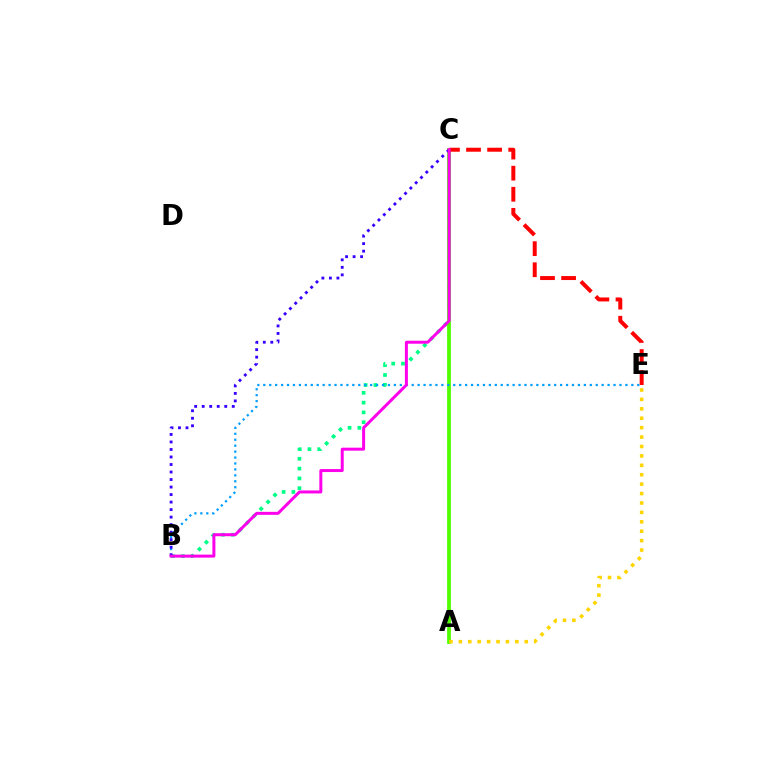{('B', 'C'): [{'color': '#00ff86', 'line_style': 'dotted', 'thickness': 2.66}, {'color': '#3700ff', 'line_style': 'dotted', 'thickness': 2.04}, {'color': '#ff00ed', 'line_style': 'solid', 'thickness': 2.15}], ('A', 'C'): [{'color': '#4fff00', 'line_style': 'solid', 'thickness': 2.72}], ('C', 'E'): [{'color': '#ff0000', 'line_style': 'dashed', 'thickness': 2.86}], ('B', 'E'): [{'color': '#009eff', 'line_style': 'dotted', 'thickness': 1.61}], ('A', 'E'): [{'color': '#ffd500', 'line_style': 'dotted', 'thickness': 2.56}]}